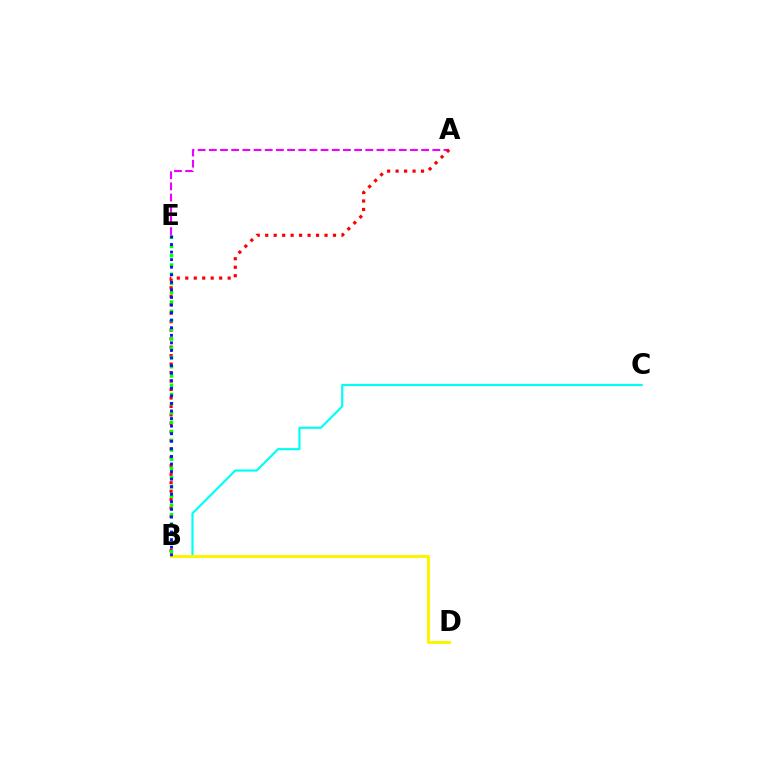{('A', 'E'): [{'color': '#ee00ff', 'line_style': 'dashed', 'thickness': 1.52}], ('A', 'B'): [{'color': '#ff0000', 'line_style': 'dotted', 'thickness': 2.3}], ('B', 'C'): [{'color': '#00fff6', 'line_style': 'solid', 'thickness': 1.56}], ('B', 'E'): [{'color': '#08ff00', 'line_style': 'dotted', 'thickness': 2.51}, {'color': '#0010ff', 'line_style': 'dotted', 'thickness': 2.06}], ('B', 'D'): [{'color': '#fcf500', 'line_style': 'solid', 'thickness': 2.16}]}